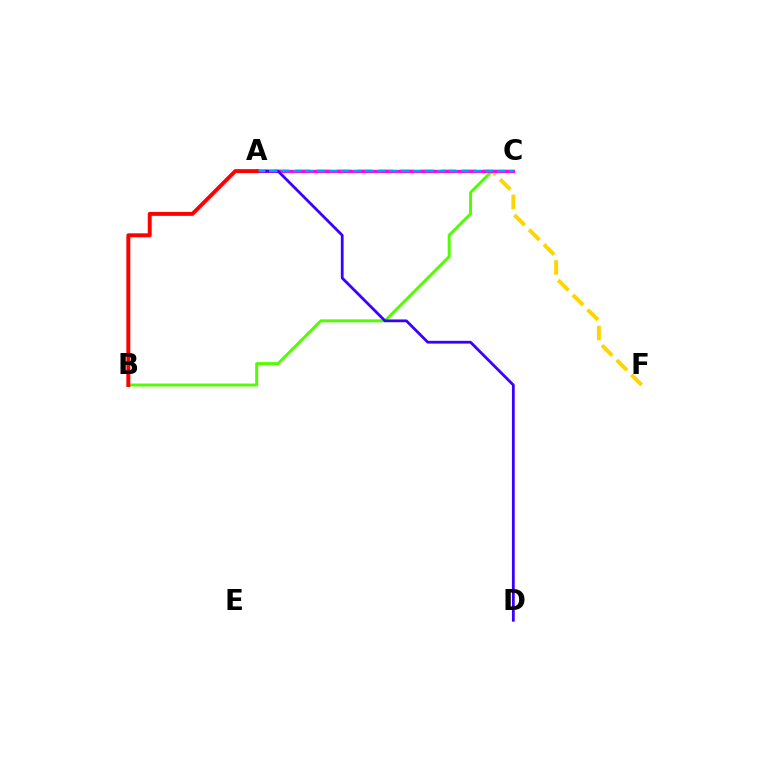{('A', 'F'): [{'color': '#ffd500', 'line_style': 'dashed', 'thickness': 2.83}], ('B', 'C'): [{'color': '#4fff00', 'line_style': 'solid', 'thickness': 2.13}], ('A', 'C'): [{'color': '#00ff86', 'line_style': 'solid', 'thickness': 1.79}, {'color': '#ff00ed', 'line_style': 'solid', 'thickness': 2.1}, {'color': '#009eff', 'line_style': 'dashed', 'thickness': 1.63}], ('A', 'D'): [{'color': '#3700ff', 'line_style': 'solid', 'thickness': 2.0}], ('A', 'B'): [{'color': '#ff0000', 'line_style': 'solid', 'thickness': 2.84}]}